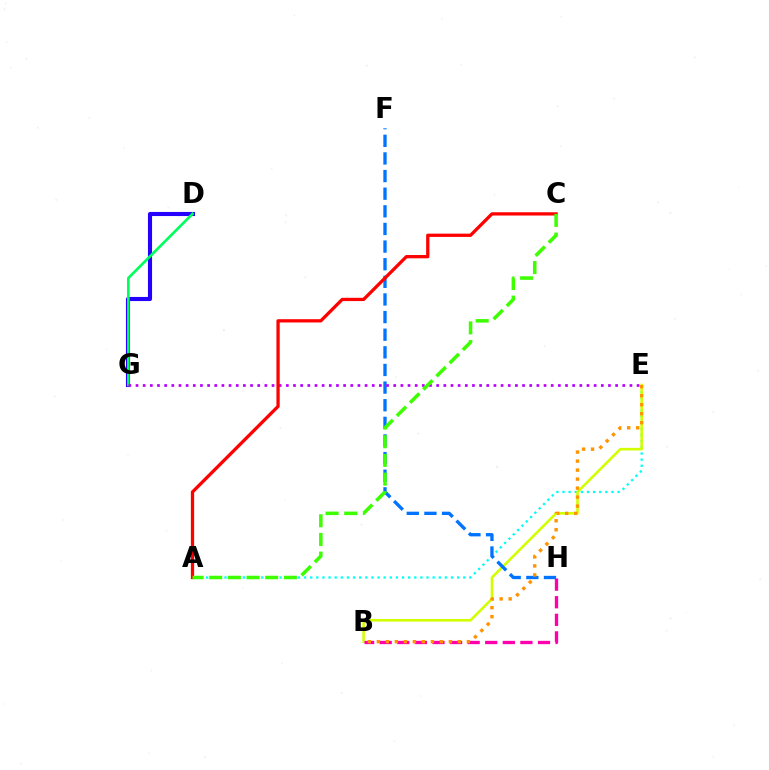{('A', 'E'): [{'color': '#00fff6', 'line_style': 'dotted', 'thickness': 1.66}], ('B', 'E'): [{'color': '#d1ff00', 'line_style': 'solid', 'thickness': 1.87}, {'color': '#ff9400', 'line_style': 'dotted', 'thickness': 2.45}], ('D', 'G'): [{'color': '#2500ff', 'line_style': 'solid', 'thickness': 2.95}, {'color': '#00ff5c', 'line_style': 'solid', 'thickness': 1.91}], ('B', 'H'): [{'color': '#ff00ac', 'line_style': 'dashed', 'thickness': 2.39}], ('F', 'H'): [{'color': '#0074ff', 'line_style': 'dashed', 'thickness': 2.39}], ('E', 'G'): [{'color': '#b900ff', 'line_style': 'dotted', 'thickness': 1.94}], ('A', 'C'): [{'color': '#ff0000', 'line_style': 'solid', 'thickness': 2.36}, {'color': '#3dff00', 'line_style': 'dashed', 'thickness': 2.54}]}